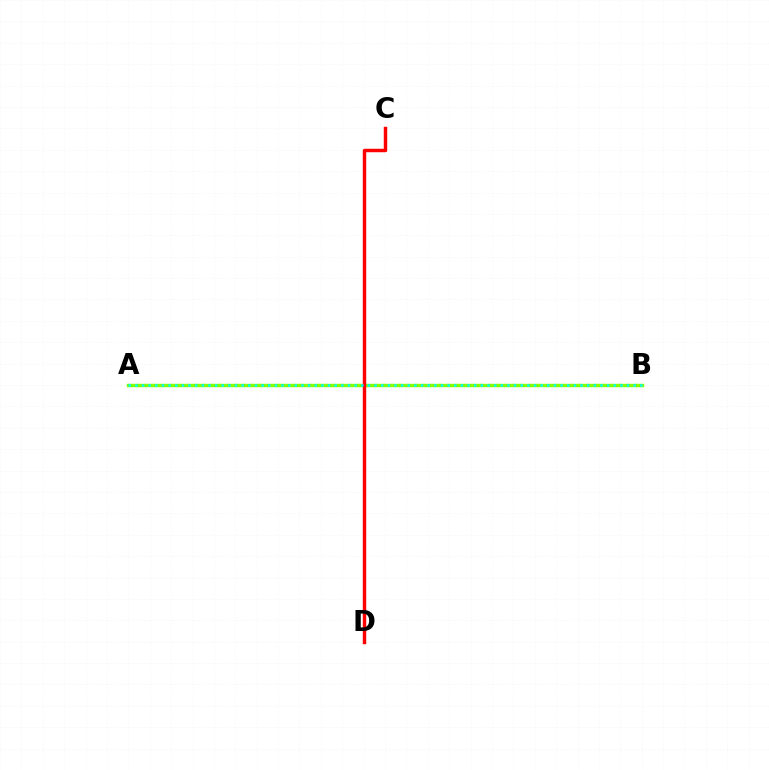{('A', 'B'): [{'color': '#7200ff', 'line_style': 'dotted', 'thickness': 2.22}, {'color': '#84ff00', 'line_style': 'solid', 'thickness': 2.46}, {'color': '#00fff6', 'line_style': 'dotted', 'thickness': 1.81}], ('C', 'D'): [{'color': '#ff0000', 'line_style': 'solid', 'thickness': 2.48}]}